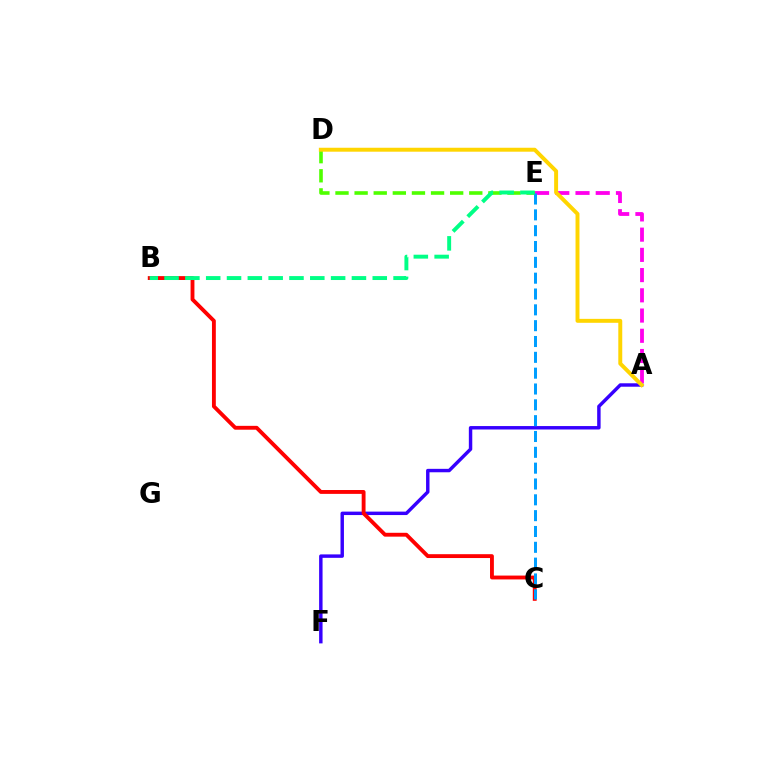{('A', 'F'): [{'color': '#3700ff', 'line_style': 'solid', 'thickness': 2.48}], ('D', 'E'): [{'color': '#4fff00', 'line_style': 'dashed', 'thickness': 2.6}], ('A', 'E'): [{'color': '#ff00ed', 'line_style': 'dashed', 'thickness': 2.75}], ('B', 'C'): [{'color': '#ff0000', 'line_style': 'solid', 'thickness': 2.78}], ('A', 'D'): [{'color': '#ffd500', 'line_style': 'solid', 'thickness': 2.84}], ('C', 'E'): [{'color': '#009eff', 'line_style': 'dashed', 'thickness': 2.15}], ('B', 'E'): [{'color': '#00ff86', 'line_style': 'dashed', 'thickness': 2.83}]}